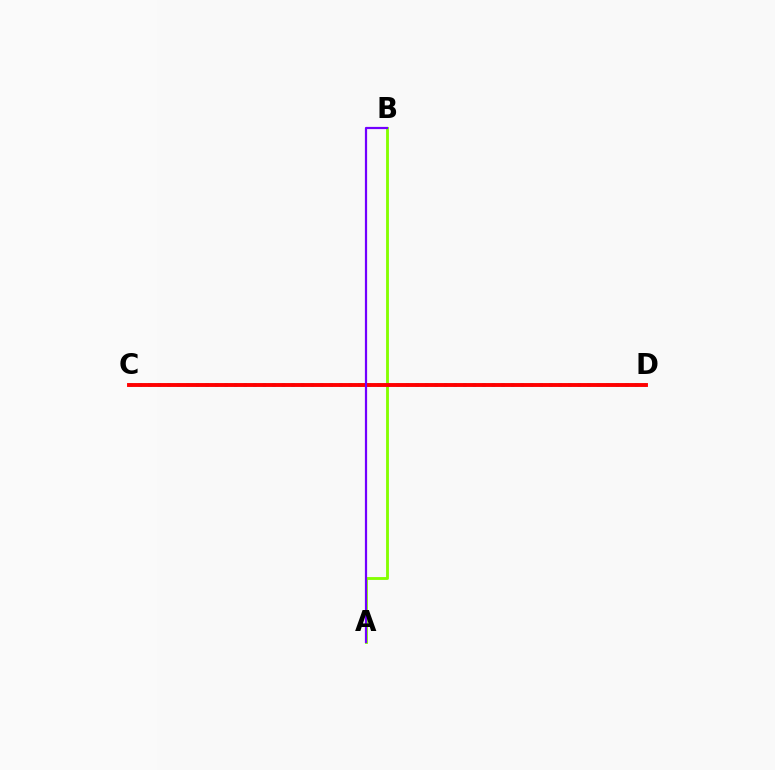{('A', 'B'): [{'color': '#84ff00', 'line_style': 'solid', 'thickness': 2.05}, {'color': '#7200ff', 'line_style': 'solid', 'thickness': 1.6}], ('C', 'D'): [{'color': '#00fff6', 'line_style': 'dotted', 'thickness': 2.59}, {'color': '#ff0000', 'line_style': 'solid', 'thickness': 2.8}]}